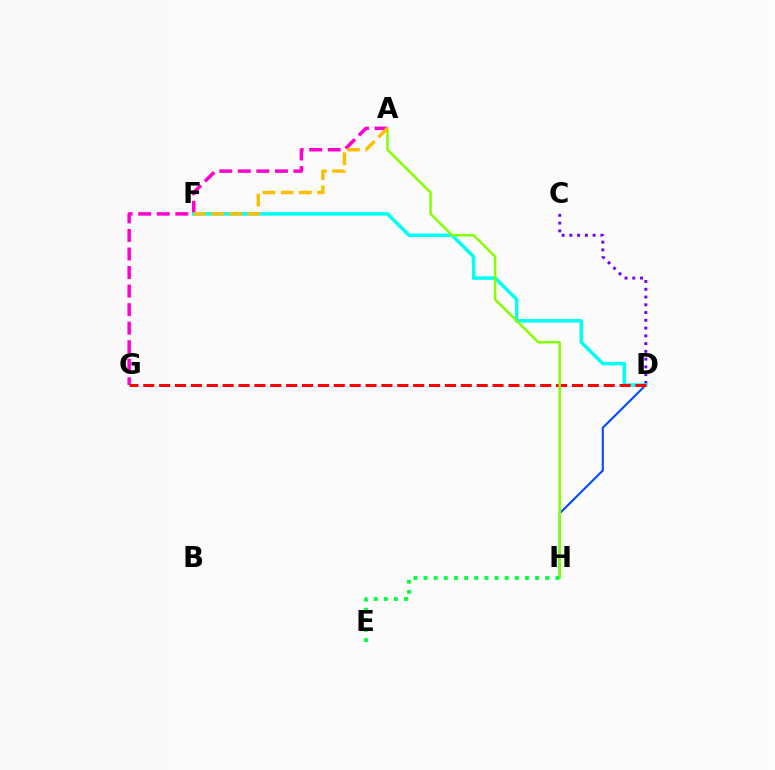{('D', 'H'): [{'color': '#004bff', 'line_style': 'solid', 'thickness': 1.52}], ('A', 'G'): [{'color': '#ff00cf', 'line_style': 'dashed', 'thickness': 2.52}], ('C', 'D'): [{'color': '#7200ff', 'line_style': 'dotted', 'thickness': 2.11}], ('D', 'F'): [{'color': '#00fff6', 'line_style': 'solid', 'thickness': 2.55}], ('D', 'G'): [{'color': '#ff0000', 'line_style': 'dashed', 'thickness': 2.16}], ('A', 'H'): [{'color': '#84ff00', 'line_style': 'solid', 'thickness': 1.79}], ('A', 'F'): [{'color': '#ffbd00', 'line_style': 'dashed', 'thickness': 2.47}], ('E', 'H'): [{'color': '#00ff39', 'line_style': 'dotted', 'thickness': 2.75}]}